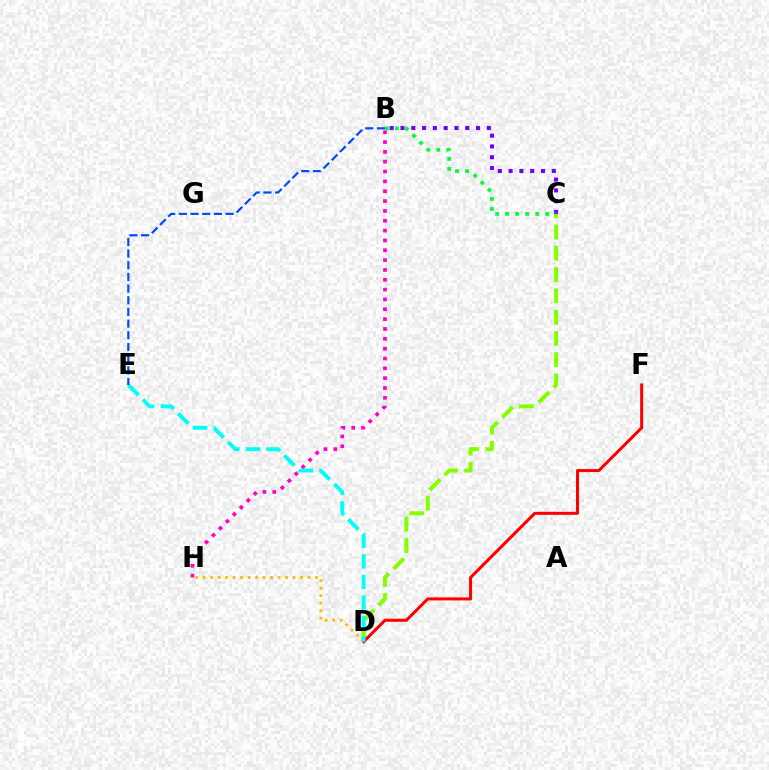{('C', 'D'): [{'color': '#84ff00', 'line_style': 'dashed', 'thickness': 2.89}], ('B', 'C'): [{'color': '#7200ff', 'line_style': 'dotted', 'thickness': 2.93}, {'color': '#00ff39', 'line_style': 'dotted', 'thickness': 2.73}], ('D', 'F'): [{'color': '#ff0000', 'line_style': 'solid', 'thickness': 2.18}], ('B', 'H'): [{'color': '#ff00cf', 'line_style': 'dotted', 'thickness': 2.67}], ('D', 'H'): [{'color': '#ffbd00', 'line_style': 'dotted', 'thickness': 2.03}], ('D', 'E'): [{'color': '#00fff6', 'line_style': 'dashed', 'thickness': 2.8}], ('B', 'E'): [{'color': '#004bff', 'line_style': 'dashed', 'thickness': 1.59}]}